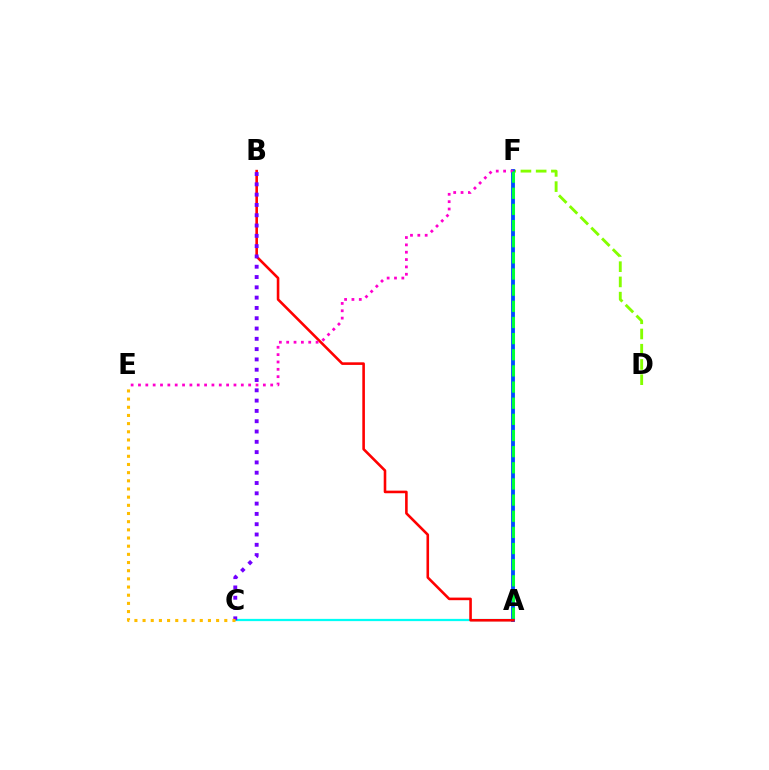{('A', 'C'): [{'color': '#00fff6', 'line_style': 'solid', 'thickness': 1.61}], ('D', 'F'): [{'color': '#84ff00', 'line_style': 'dashed', 'thickness': 2.07}], ('A', 'F'): [{'color': '#004bff', 'line_style': 'solid', 'thickness': 2.77}, {'color': '#00ff39', 'line_style': 'dashed', 'thickness': 2.19}], ('A', 'B'): [{'color': '#ff0000', 'line_style': 'solid', 'thickness': 1.87}], ('B', 'C'): [{'color': '#7200ff', 'line_style': 'dotted', 'thickness': 2.8}], ('E', 'F'): [{'color': '#ff00cf', 'line_style': 'dotted', 'thickness': 2.0}], ('C', 'E'): [{'color': '#ffbd00', 'line_style': 'dotted', 'thickness': 2.22}]}